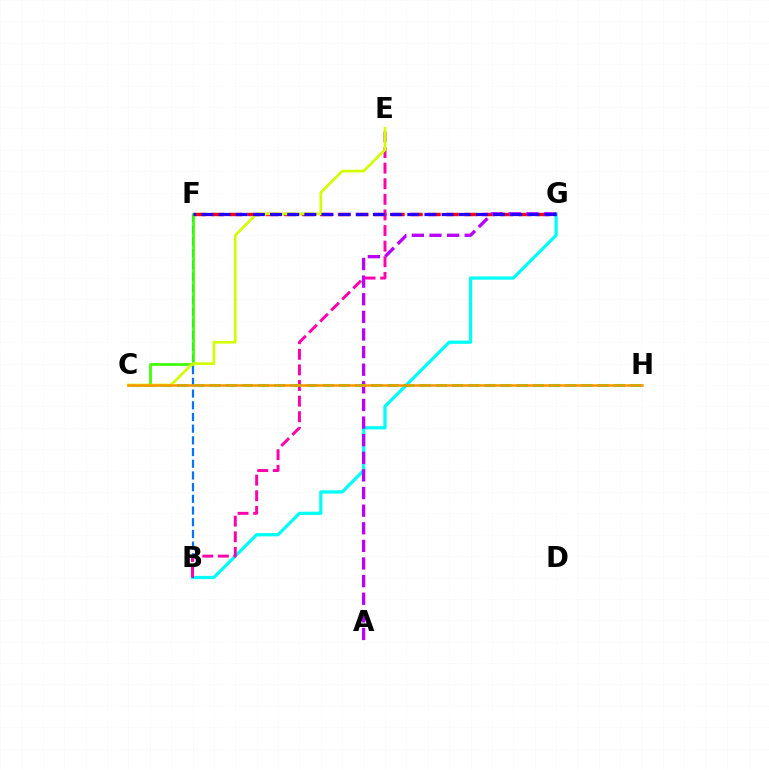{('B', 'G'): [{'color': '#00fff6', 'line_style': 'solid', 'thickness': 2.33}], ('F', 'G'): [{'color': '#ff0000', 'line_style': 'dashed', 'thickness': 2.45}, {'color': '#2500ff', 'line_style': 'dashed', 'thickness': 2.33}], ('B', 'F'): [{'color': '#0074ff', 'line_style': 'dashed', 'thickness': 1.59}], ('B', 'E'): [{'color': '#ff00ac', 'line_style': 'dashed', 'thickness': 2.12}], ('A', 'G'): [{'color': '#b900ff', 'line_style': 'dashed', 'thickness': 2.39}], ('C', 'H'): [{'color': '#00ff5c', 'line_style': 'dashed', 'thickness': 2.2}, {'color': '#ff9400', 'line_style': 'solid', 'thickness': 1.8}], ('C', 'F'): [{'color': '#3dff00', 'line_style': 'solid', 'thickness': 1.95}], ('C', 'E'): [{'color': '#d1ff00', 'line_style': 'solid', 'thickness': 1.93}]}